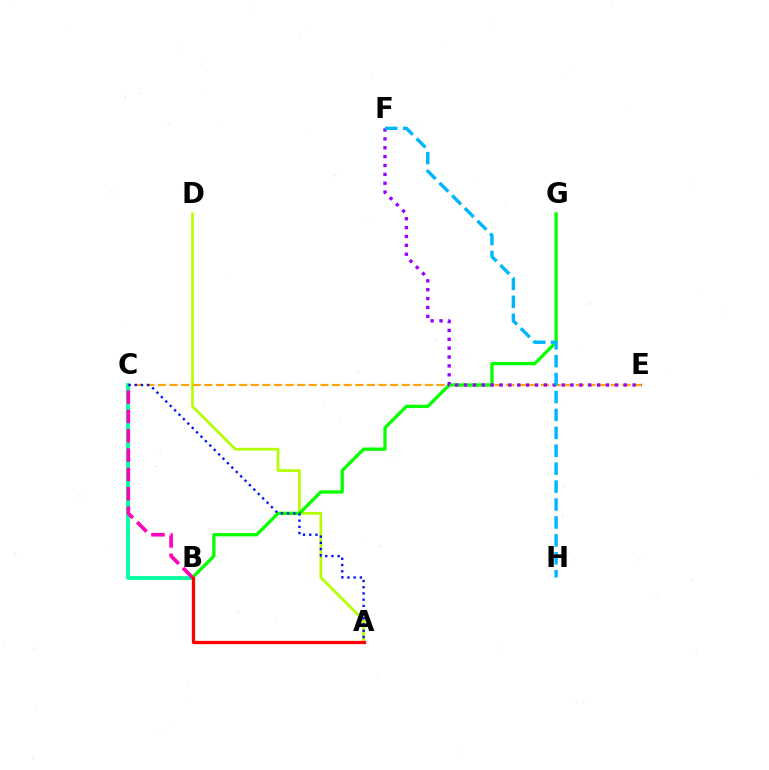{('B', 'C'): [{'color': '#00ff9d', 'line_style': 'solid', 'thickness': 2.71}, {'color': '#ff00bd', 'line_style': 'dashed', 'thickness': 2.63}], ('A', 'D'): [{'color': '#b3ff00', 'line_style': 'solid', 'thickness': 1.95}], ('C', 'E'): [{'color': '#ffa500', 'line_style': 'dashed', 'thickness': 1.58}], ('B', 'G'): [{'color': '#08ff00', 'line_style': 'solid', 'thickness': 2.36}], ('A', 'C'): [{'color': '#0010ff', 'line_style': 'dotted', 'thickness': 1.69}], ('A', 'B'): [{'color': '#ff0000', 'line_style': 'solid', 'thickness': 2.37}], ('E', 'F'): [{'color': '#9b00ff', 'line_style': 'dotted', 'thickness': 2.41}], ('F', 'H'): [{'color': '#00b5ff', 'line_style': 'dashed', 'thickness': 2.43}]}